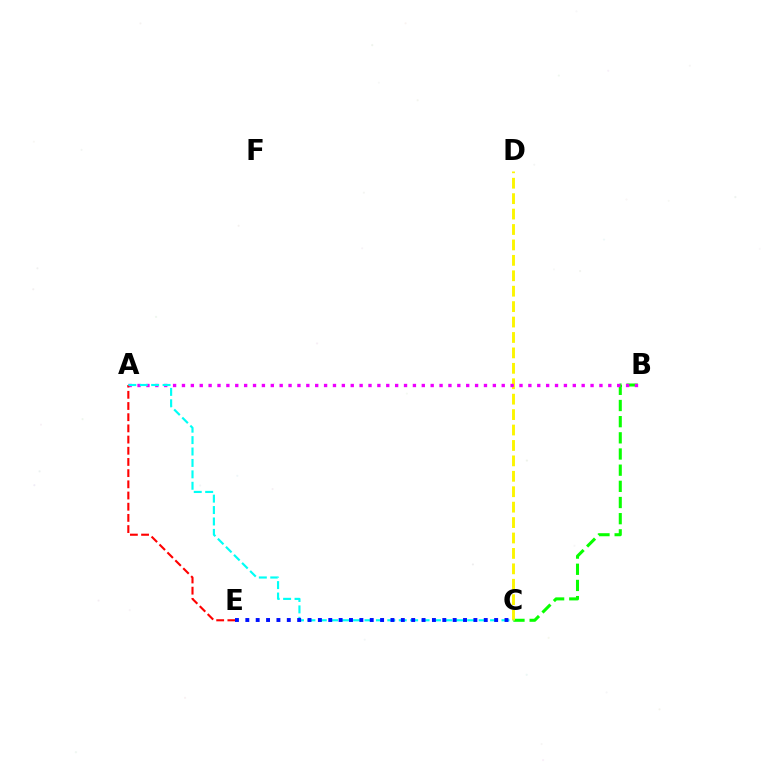{('B', 'C'): [{'color': '#08ff00', 'line_style': 'dashed', 'thickness': 2.2}], ('C', 'D'): [{'color': '#fcf500', 'line_style': 'dashed', 'thickness': 2.1}], ('A', 'B'): [{'color': '#ee00ff', 'line_style': 'dotted', 'thickness': 2.41}], ('A', 'E'): [{'color': '#ff0000', 'line_style': 'dashed', 'thickness': 1.52}], ('A', 'C'): [{'color': '#00fff6', 'line_style': 'dashed', 'thickness': 1.55}], ('C', 'E'): [{'color': '#0010ff', 'line_style': 'dotted', 'thickness': 2.82}]}